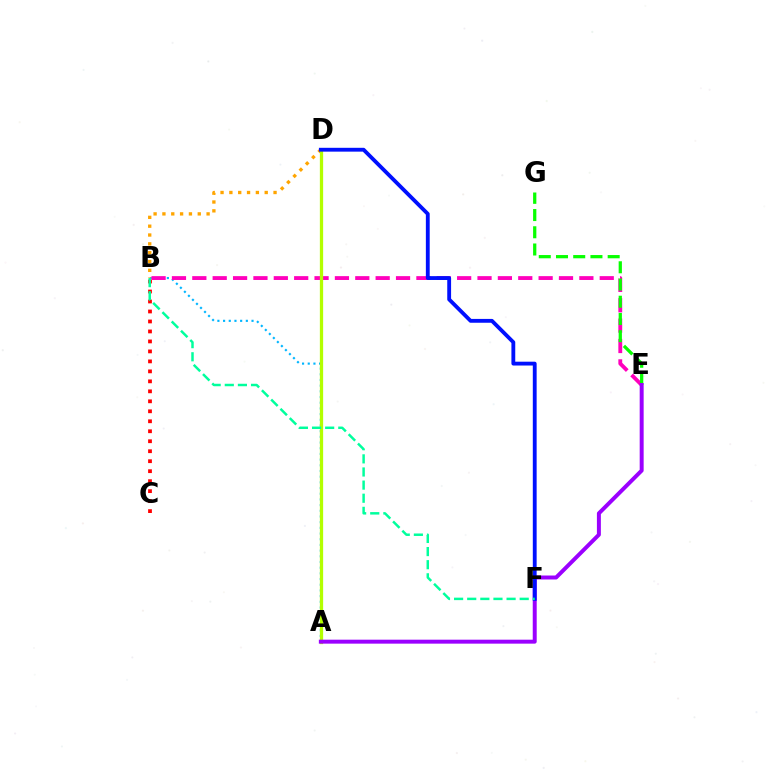{('A', 'B'): [{'color': '#00b5ff', 'line_style': 'dotted', 'thickness': 1.55}], ('B', 'D'): [{'color': '#ffa500', 'line_style': 'dotted', 'thickness': 2.4}], ('B', 'E'): [{'color': '#ff00bd', 'line_style': 'dashed', 'thickness': 2.77}], ('B', 'C'): [{'color': '#ff0000', 'line_style': 'dotted', 'thickness': 2.71}], ('E', 'G'): [{'color': '#08ff00', 'line_style': 'dashed', 'thickness': 2.34}], ('A', 'D'): [{'color': '#b3ff00', 'line_style': 'solid', 'thickness': 2.36}], ('A', 'E'): [{'color': '#9b00ff', 'line_style': 'solid', 'thickness': 2.86}], ('D', 'F'): [{'color': '#0010ff', 'line_style': 'solid', 'thickness': 2.76}], ('B', 'F'): [{'color': '#00ff9d', 'line_style': 'dashed', 'thickness': 1.78}]}